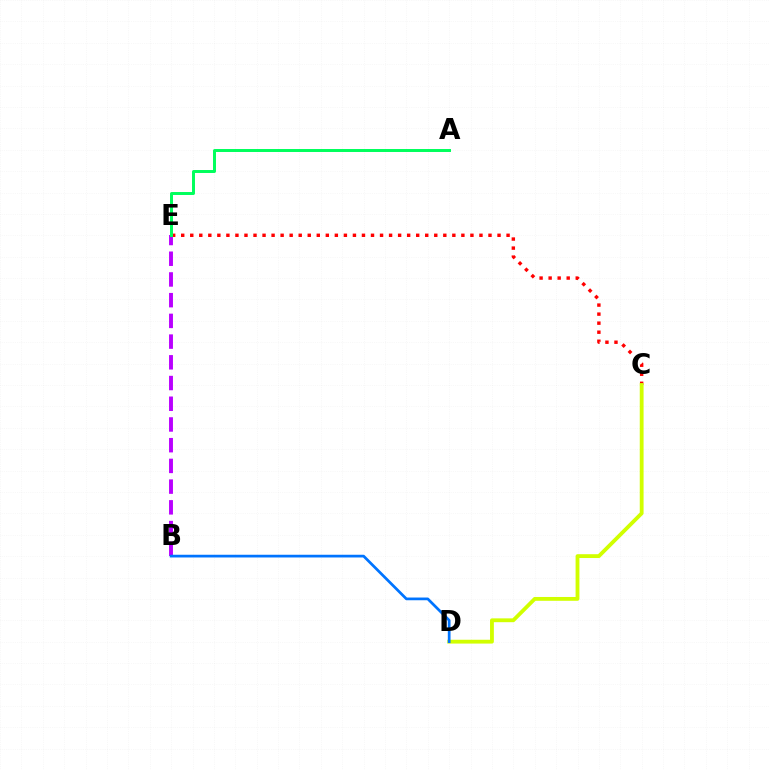{('B', 'E'): [{'color': '#b900ff', 'line_style': 'dashed', 'thickness': 2.81}], ('C', 'E'): [{'color': '#ff0000', 'line_style': 'dotted', 'thickness': 2.46}], ('C', 'D'): [{'color': '#d1ff00', 'line_style': 'solid', 'thickness': 2.75}], ('A', 'E'): [{'color': '#00ff5c', 'line_style': 'solid', 'thickness': 2.14}], ('B', 'D'): [{'color': '#0074ff', 'line_style': 'solid', 'thickness': 1.96}]}